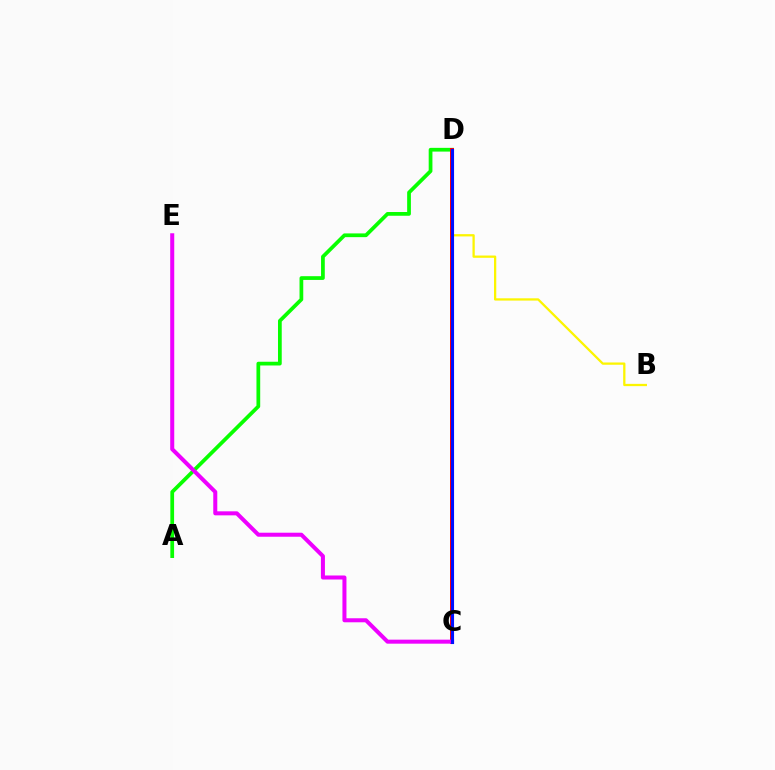{('B', 'D'): [{'color': '#fcf500', 'line_style': 'solid', 'thickness': 1.64}], ('C', 'D'): [{'color': '#00fff6', 'line_style': 'dashed', 'thickness': 1.54}, {'color': '#ff0000', 'line_style': 'solid', 'thickness': 2.86}, {'color': '#0010ff', 'line_style': 'solid', 'thickness': 2.24}], ('A', 'D'): [{'color': '#08ff00', 'line_style': 'solid', 'thickness': 2.69}], ('C', 'E'): [{'color': '#ee00ff', 'line_style': 'solid', 'thickness': 2.9}]}